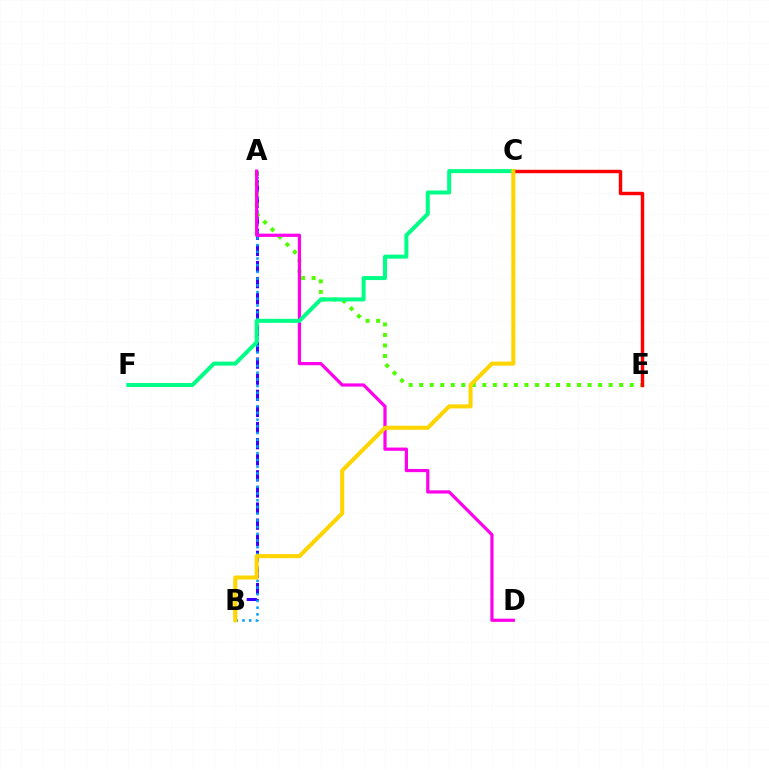{('A', 'B'): [{'color': '#3700ff', 'line_style': 'dashed', 'thickness': 2.19}, {'color': '#009eff', 'line_style': 'dotted', 'thickness': 1.82}], ('A', 'E'): [{'color': '#4fff00', 'line_style': 'dotted', 'thickness': 2.86}], ('A', 'D'): [{'color': '#ff00ed', 'line_style': 'solid', 'thickness': 2.31}], ('C', 'F'): [{'color': '#00ff86', 'line_style': 'solid', 'thickness': 2.89}], ('C', 'E'): [{'color': '#ff0000', 'line_style': 'solid', 'thickness': 2.47}], ('B', 'C'): [{'color': '#ffd500', 'line_style': 'solid', 'thickness': 2.93}]}